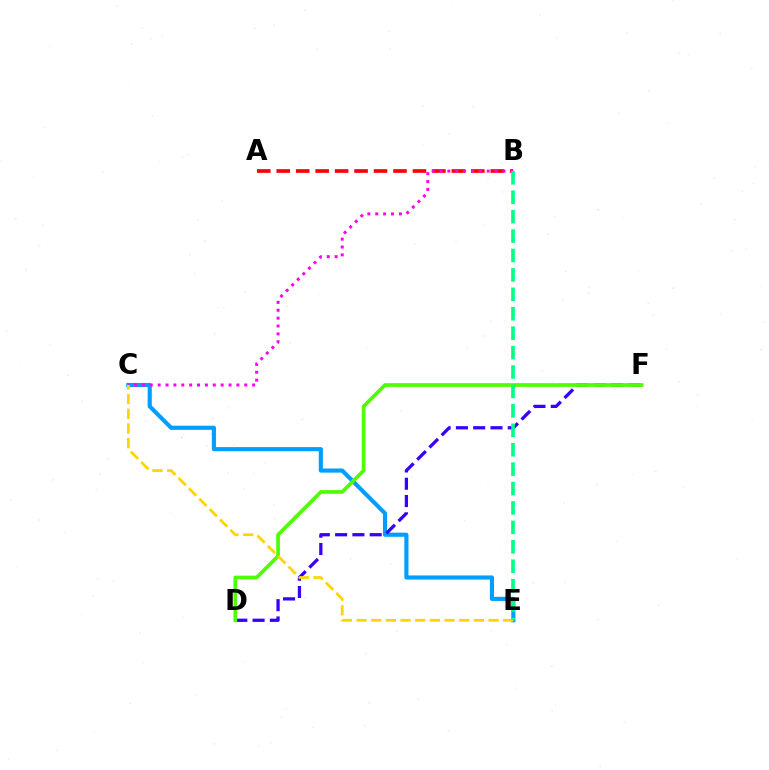{('C', 'E'): [{'color': '#009eff', 'line_style': 'solid', 'thickness': 2.98}, {'color': '#ffd500', 'line_style': 'dashed', 'thickness': 1.99}], ('A', 'B'): [{'color': '#ff0000', 'line_style': 'dashed', 'thickness': 2.64}], ('D', 'F'): [{'color': '#3700ff', 'line_style': 'dashed', 'thickness': 2.35}, {'color': '#4fff00', 'line_style': 'solid', 'thickness': 2.67}], ('B', 'C'): [{'color': '#ff00ed', 'line_style': 'dotted', 'thickness': 2.14}], ('B', 'E'): [{'color': '#00ff86', 'line_style': 'dashed', 'thickness': 2.64}]}